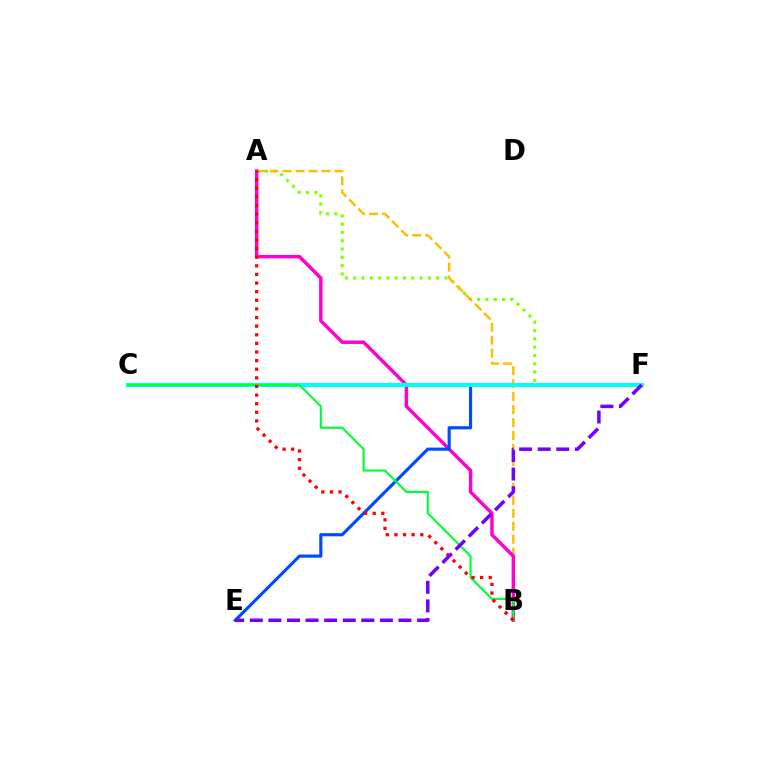{('A', 'F'): [{'color': '#84ff00', 'line_style': 'dotted', 'thickness': 2.25}], ('A', 'B'): [{'color': '#ffbd00', 'line_style': 'dashed', 'thickness': 1.76}, {'color': '#ff00cf', 'line_style': 'solid', 'thickness': 2.47}, {'color': '#ff0000', 'line_style': 'dotted', 'thickness': 2.34}], ('E', 'F'): [{'color': '#004bff', 'line_style': 'solid', 'thickness': 2.27}, {'color': '#7200ff', 'line_style': 'dashed', 'thickness': 2.52}], ('C', 'F'): [{'color': '#00fff6', 'line_style': 'solid', 'thickness': 2.96}], ('B', 'C'): [{'color': '#00ff39', 'line_style': 'solid', 'thickness': 1.55}]}